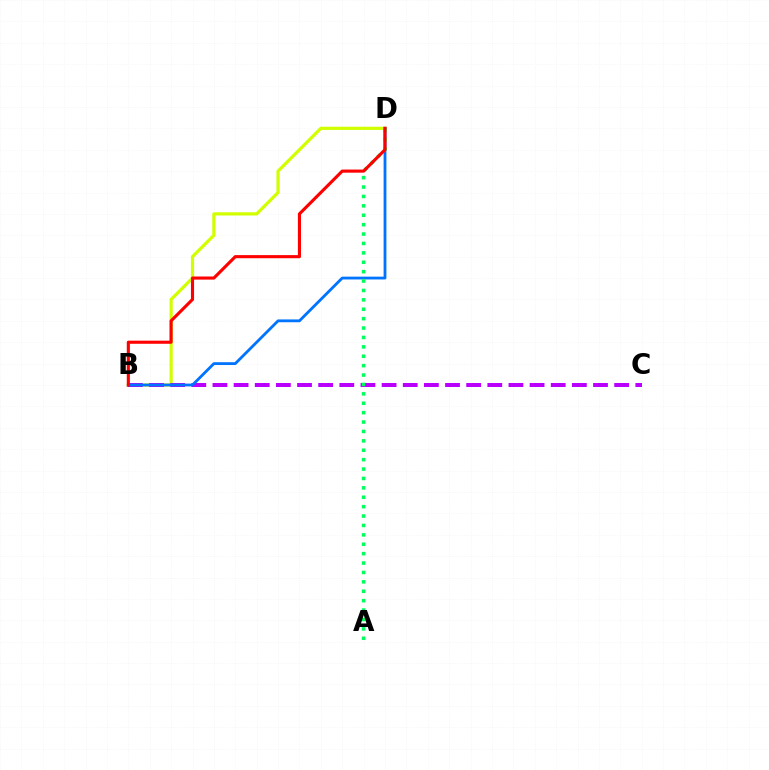{('B', 'D'): [{'color': '#d1ff00', 'line_style': 'solid', 'thickness': 2.31}, {'color': '#0074ff', 'line_style': 'solid', 'thickness': 2.02}, {'color': '#ff0000', 'line_style': 'solid', 'thickness': 2.24}], ('B', 'C'): [{'color': '#b900ff', 'line_style': 'dashed', 'thickness': 2.87}], ('A', 'D'): [{'color': '#00ff5c', 'line_style': 'dotted', 'thickness': 2.55}]}